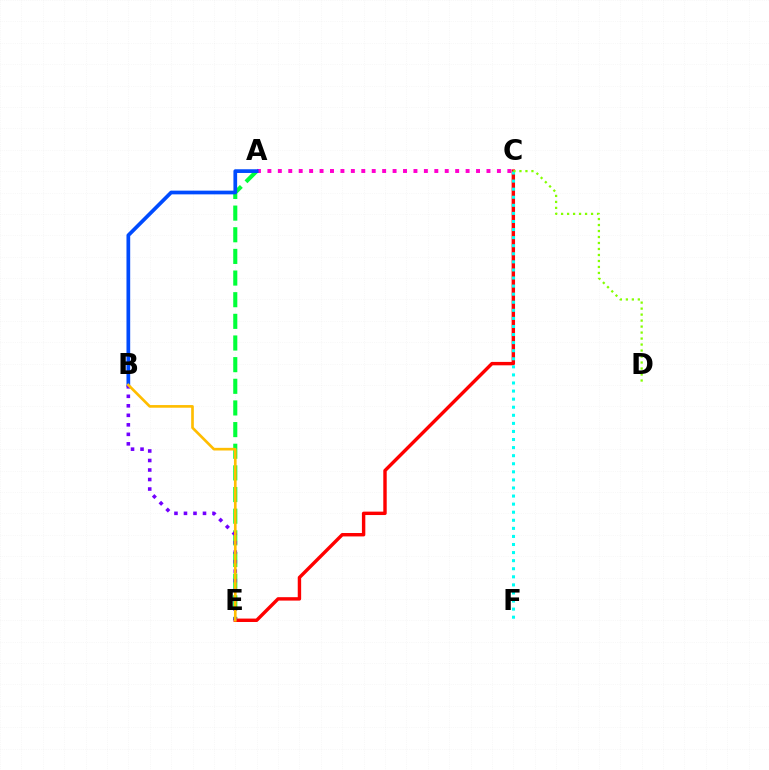{('A', 'C'): [{'color': '#ff00cf', 'line_style': 'dotted', 'thickness': 2.83}], ('A', 'E'): [{'color': '#00ff39', 'line_style': 'dashed', 'thickness': 2.94}], ('A', 'B'): [{'color': '#004bff', 'line_style': 'solid', 'thickness': 2.68}], ('C', 'E'): [{'color': '#ff0000', 'line_style': 'solid', 'thickness': 2.46}], ('C', 'F'): [{'color': '#00fff6', 'line_style': 'dotted', 'thickness': 2.19}], ('C', 'D'): [{'color': '#84ff00', 'line_style': 'dotted', 'thickness': 1.63}], ('B', 'E'): [{'color': '#7200ff', 'line_style': 'dotted', 'thickness': 2.58}, {'color': '#ffbd00', 'line_style': 'solid', 'thickness': 1.92}]}